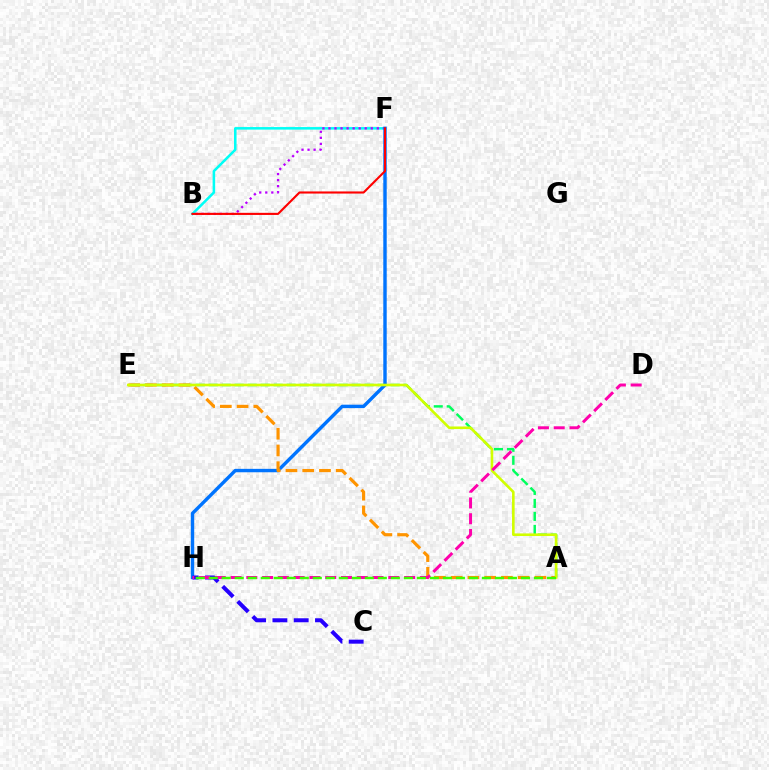{('B', 'F'): [{'color': '#00fff6', 'line_style': 'solid', 'thickness': 1.83}, {'color': '#b900ff', 'line_style': 'dotted', 'thickness': 1.64}, {'color': '#ff0000', 'line_style': 'solid', 'thickness': 1.52}], ('A', 'E'): [{'color': '#00ff5c', 'line_style': 'dashed', 'thickness': 1.77}, {'color': '#ff9400', 'line_style': 'dashed', 'thickness': 2.28}, {'color': '#d1ff00', 'line_style': 'solid', 'thickness': 1.88}], ('F', 'H'): [{'color': '#0074ff', 'line_style': 'solid', 'thickness': 2.46}], ('C', 'H'): [{'color': '#2500ff', 'line_style': 'dashed', 'thickness': 2.89}], ('D', 'H'): [{'color': '#ff00ac', 'line_style': 'dashed', 'thickness': 2.14}], ('A', 'H'): [{'color': '#3dff00', 'line_style': 'dashed', 'thickness': 1.77}]}